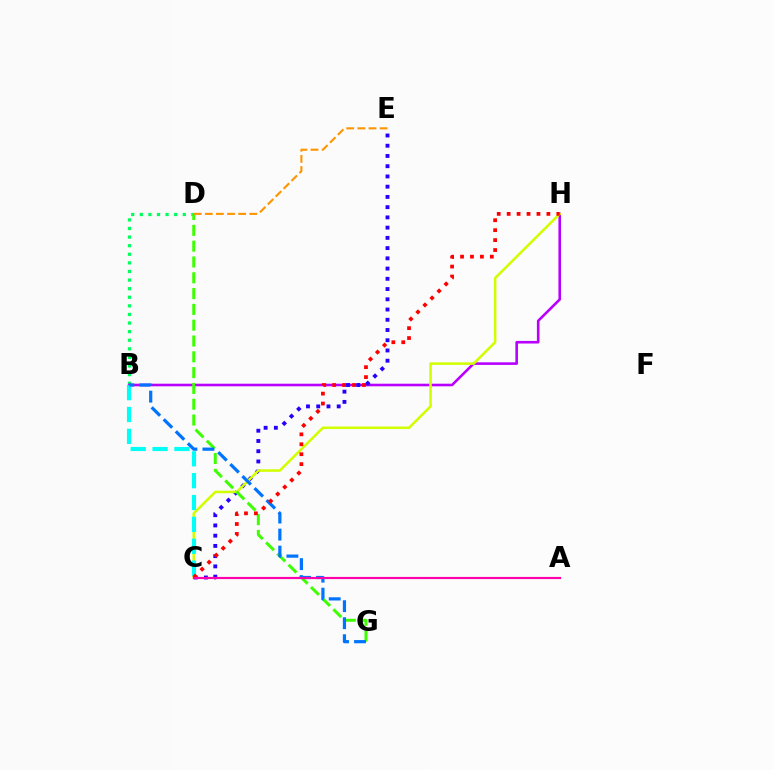{('B', 'D'): [{'color': '#00ff5c', 'line_style': 'dotted', 'thickness': 2.34}], ('B', 'H'): [{'color': '#b900ff', 'line_style': 'solid', 'thickness': 1.87}], ('C', 'E'): [{'color': '#2500ff', 'line_style': 'dotted', 'thickness': 2.78}], ('C', 'H'): [{'color': '#d1ff00', 'line_style': 'solid', 'thickness': 1.83}, {'color': '#ff0000', 'line_style': 'dotted', 'thickness': 2.7}], ('B', 'C'): [{'color': '#00fff6', 'line_style': 'dashed', 'thickness': 2.97}], ('D', 'G'): [{'color': '#3dff00', 'line_style': 'dashed', 'thickness': 2.15}], ('B', 'G'): [{'color': '#0074ff', 'line_style': 'dashed', 'thickness': 2.31}], ('A', 'C'): [{'color': '#ff00ac', 'line_style': 'solid', 'thickness': 1.57}], ('D', 'E'): [{'color': '#ff9400', 'line_style': 'dashed', 'thickness': 1.51}]}